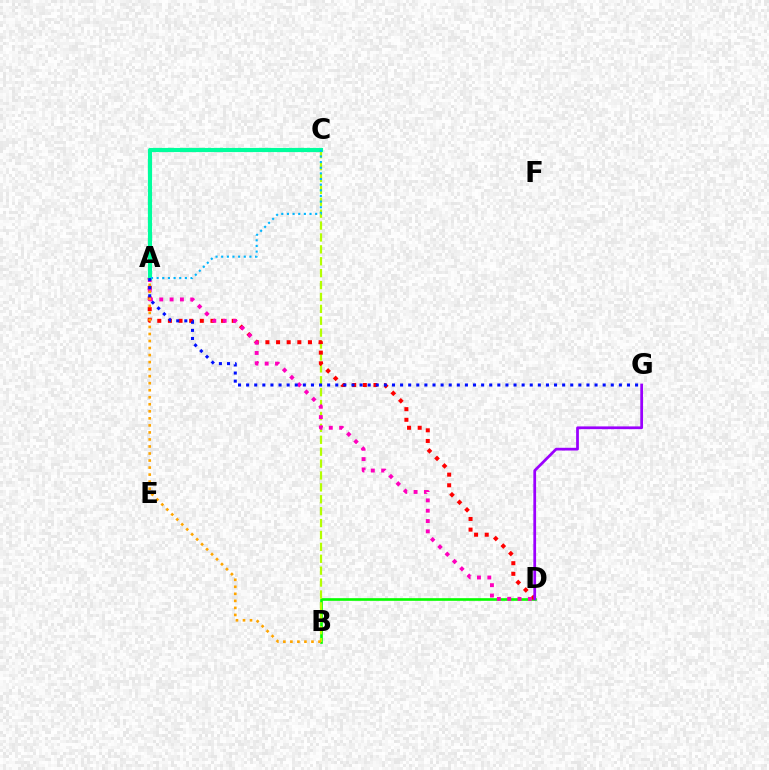{('B', 'D'): [{'color': '#08ff00', 'line_style': 'solid', 'thickness': 1.91}], ('B', 'C'): [{'color': '#b3ff00', 'line_style': 'dashed', 'thickness': 1.62}], ('A', 'D'): [{'color': '#ff0000', 'line_style': 'dotted', 'thickness': 2.89}, {'color': '#ff00bd', 'line_style': 'dotted', 'thickness': 2.8}], ('A', 'C'): [{'color': '#00ff9d', 'line_style': 'solid', 'thickness': 2.99}, {'color': '#00b5ff', 'line_style': 'dotted', 'thickness': 1.53}], ('A', 'B'): [{'color': '#ffa500', 'line_style': 'dotted', 'thickness': 1.91}], ('D', 'G'): [{'color': '#9b00ff', 'line_style': 'solid', 'thickness': 1.98}], ('A', 'G'): [{'color': '#0010ff', 'line_style': 'dotted', 'thickness': 2.2}]}